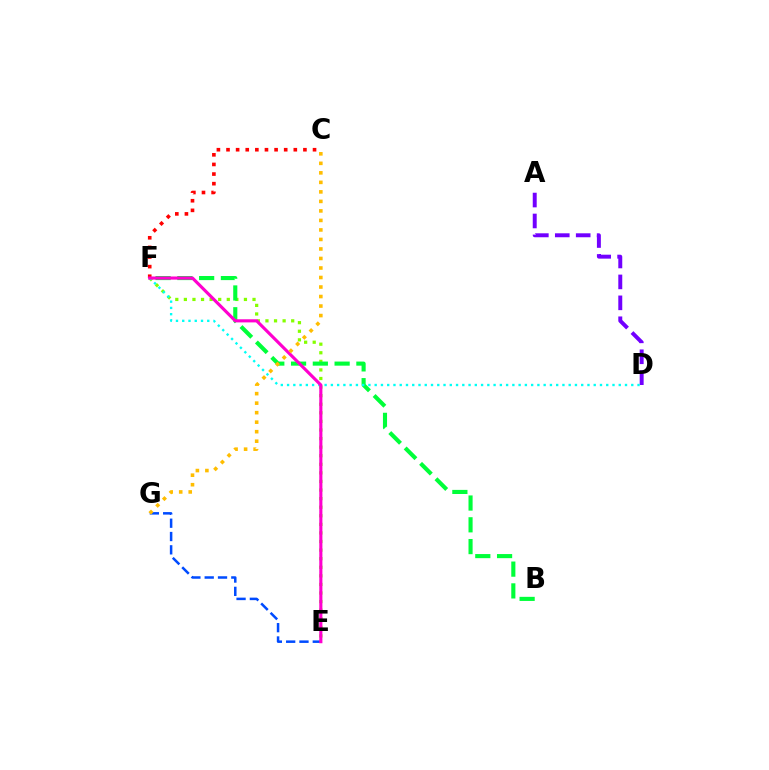{('E', 'F'): [{'color': '#84ff00', 'line_style': 'dotted', 'thickness': 2.33}, {'color': '#ff00cf', 'line_style': 'solid', 'thickness': 2.26}], ('E', 'G'): [{'color': '#004bff', 'line_style': 'dashed', 'thickness': 1.81}], ('A', 'D'): [{'color': '#7200ff', 'line_style': 'dashed', 'thickness': 2.84}], ('B', 'F'): [{'color': '#00ff39', 'line_style': 'dashed', 'thickness': 2.96}], ('D', 'F'): [{'color': '#00fff6', 'line_style': 'dotted', 'thickness': 1.7}], ('C', 'F'): [{'color': '#ff0000', 'line_style': 'dotted', 'thickness': 2.61}], ('C', 'G'): [{'color': '#ffbd00', 'line_style': 'dotted', 'thickness': 2.58}]}